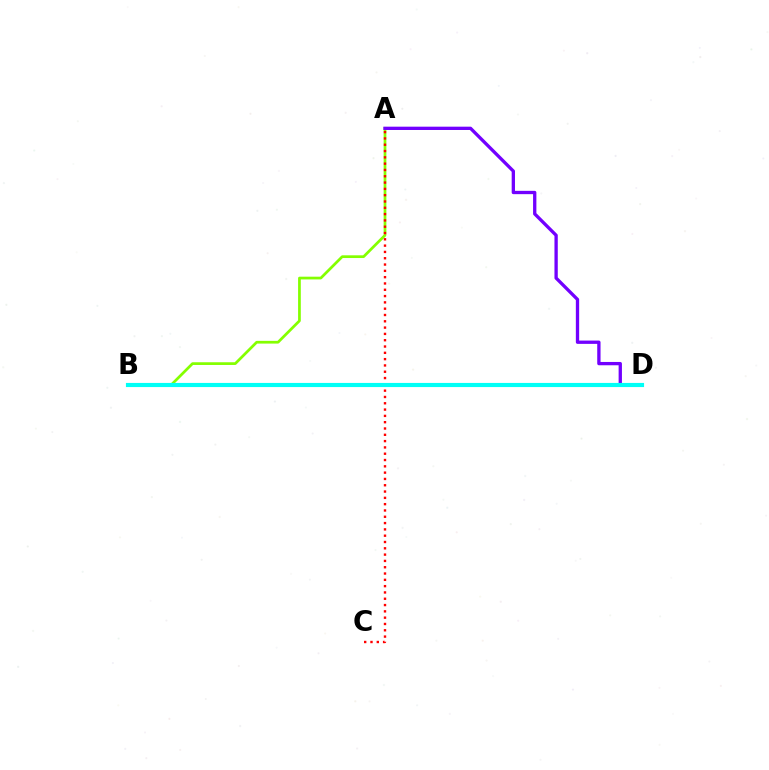{('A', 'B'): [{'color': '#84ff00', 'line_style': 'solid', 'thickness': 1.96}], ('A', 'C'): [{'color': '#ff0000', 'line_style': 'dotted', 'thickness': 1.71}], ('A', 'D'): [{'color': '#7200ff', 'line_style': 'solid', 'thickness': 2.38}], ('B', 'D'): [{'color': '#00fff6', 'line_style': 'solid', 'thickness': 2.98}]}